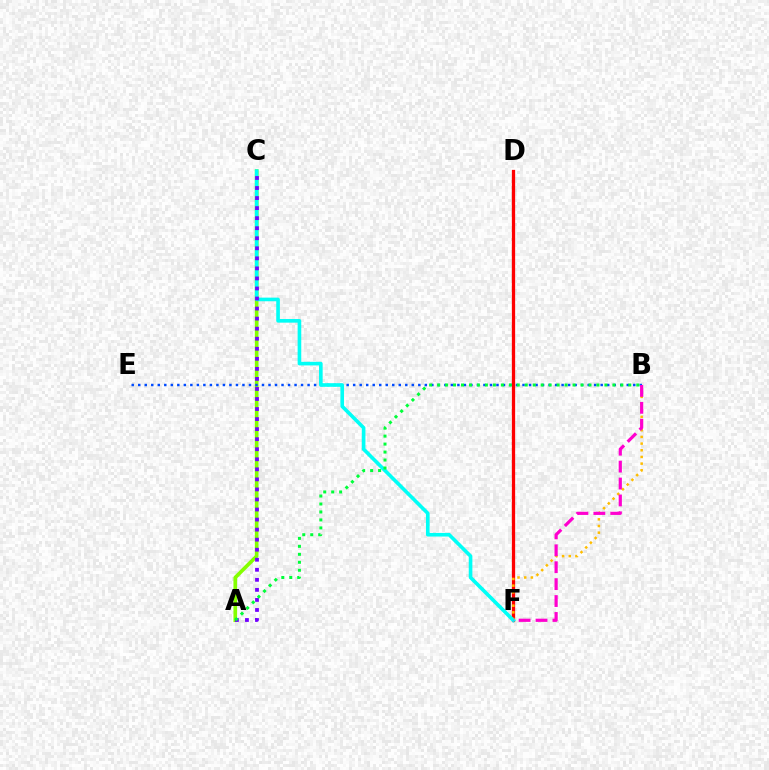{('D', 'F'): [{'color': '#ff0000', 'line_style': 'solid', 'thickness': 2.36}], ('A', 'C'): [{'color': '#84ff00', 'line_style': 'solid', 'thickness': 2.64}, {'color': '#7200ff', 'line_style': 'dotted', 'thickness': 2.73}], ('B', 'F'): [{'color': '#ffbd00', 'line_style': 'dotted', 'thickness': 1.81}, {'color': '#ff00cf', 'line_style': 'dashed', 'thickness': 2.3}], ('B', 'E'): [{'color': '#004bff', 'line_style': 'dotted', 'thickness': 1.77}], ('C', 'F'): [{'color': '#00fff6', 'line_style': 'solid', 'thickness': 2.61}], ('A', 'B'): [{'color': '#00ff39', 'line_style': 'dotted', 'thickness': 2.16}]}